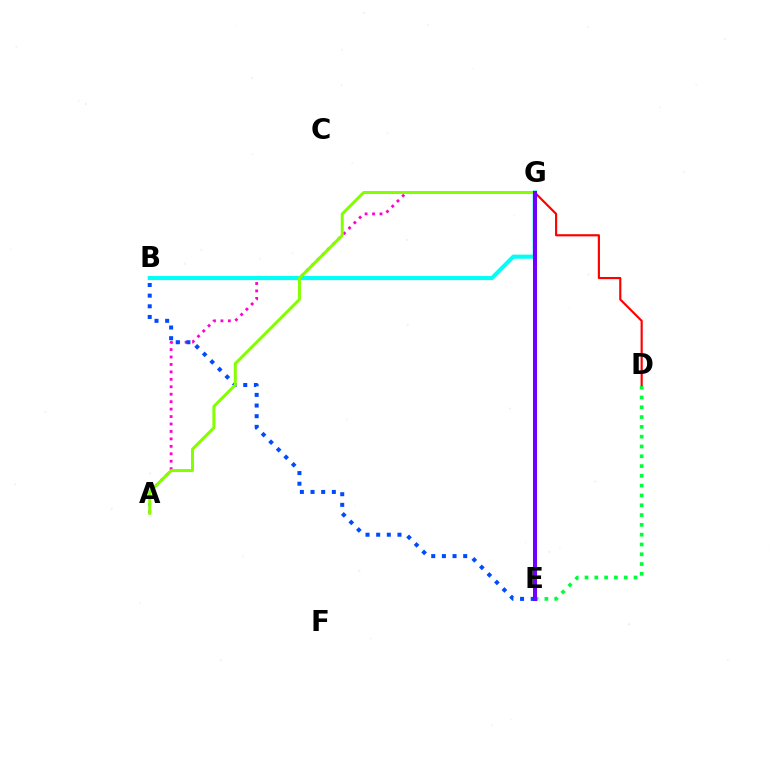{('D', 'E'): [{'color': '#00ff39', 'line_style': 'dotted', 'thickness': 2.66}], ('D', 'G'): [{'color': '#ff0000', 'line_style': 'solid', 'thickness': 1.55}], ('A', 'G'): [{'color': '#ff00cf', 'line_style': 'dotted', 'thickness': 2.02}, {'color': '#84ff00', 'line_style': 'solid', 'thickness': 2.15}], ('B', 'G'): [{'color': '#00fff6', 'line_style': 'solid', 'thickness': 2.94}], ('E', 'G'): [{'color': '#ffbd00', 'line_style': 'dashed', 'thickness': 2.61}, {'color': '#7200ff', 'line_style': 'solid', 'thickness': 2.9}], ('B', 'E'): [{'color': '#004bff', 'line_style': 'dotted', 'thickness': 2.89}]}